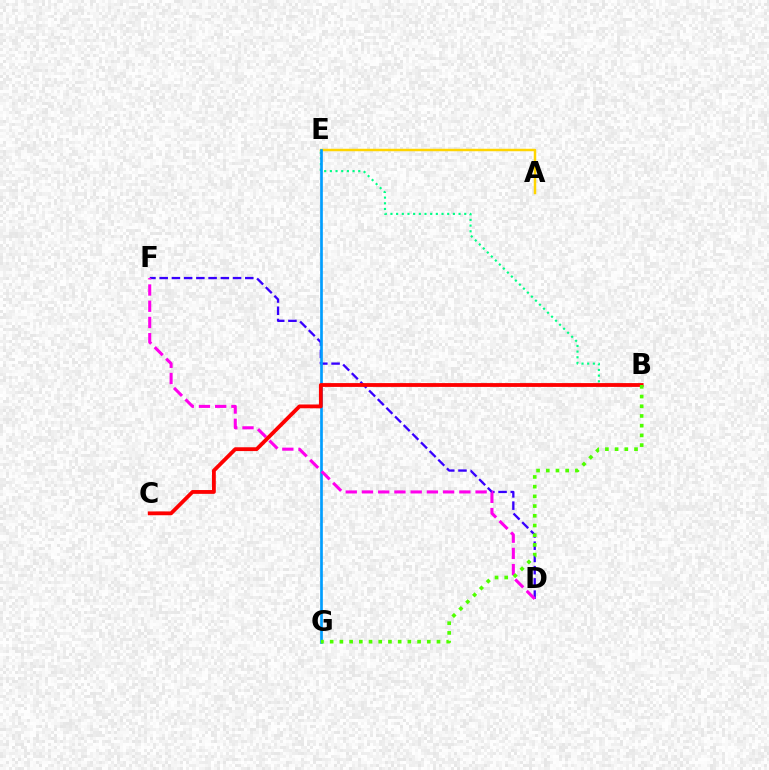{('B', 'E'): [{'color': '#00ff86', 'line_style': 'dotted', 'thickness': 1.54}], ('D', 'F'): [{'color': '#3700ff', 'line_style': 'dashed', 'thickness': 1.66}, {'color': '#ff00ed', 'line_style': 'dashed', 'thickness': 2.2}], ('A', 'E'): [{'color': '#ffd500', 'line_style': 'solid', 'thickness': 1.78}], ('E', 'G'): [{'color': '#009eff', 'line_style': 'solid', 'thickness': 1.93}], ('B', 'C'): [{'color': '#ff0000', 'line_style': 'solid', 'thickness': 2.74}], ('B', 'G'): [{'color': '#4fff00', 'line_style': 'dotted', 'thickness': 2.64}]}